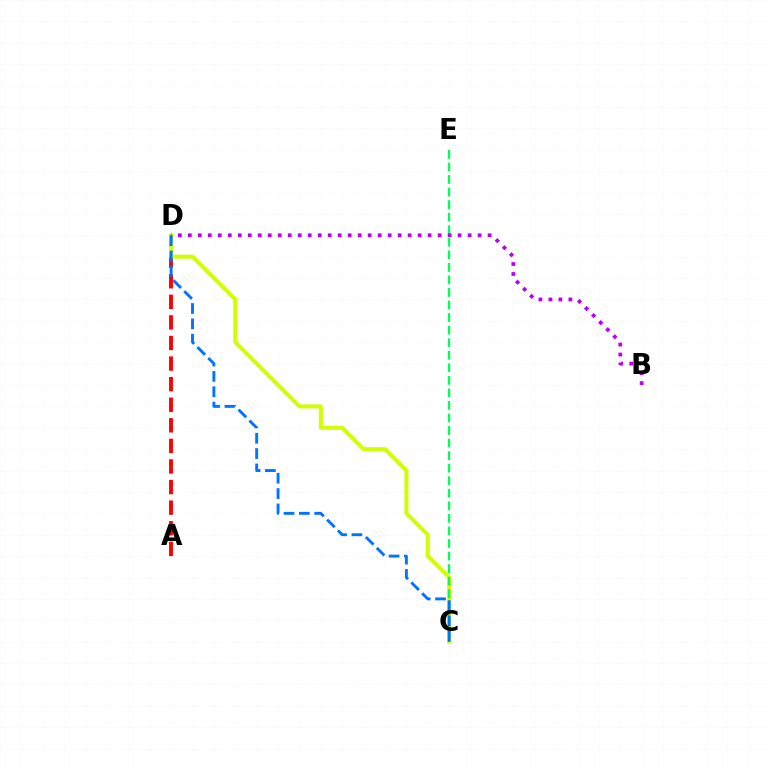{('A', 'D'): [{'color': '#ff0000', 'line_style': 'dashed', 'thickness': 2.8}], ('C', 'D'): [{'color': '#d1ff00', 'line_style': 'solid', 'thickness': 2.88}, {'color': '#0074ff', 'line_style': 'dashed', 'thickness': 2.08}], ('C', 'E'): [{'color': '#00ff5c', 'line_style': 'dashed', 'thickness': 1.71}], ('B', 'D'): [{'color': '#b900ff', 'line_style': 'dotted', 'thickness': 2.71}]}